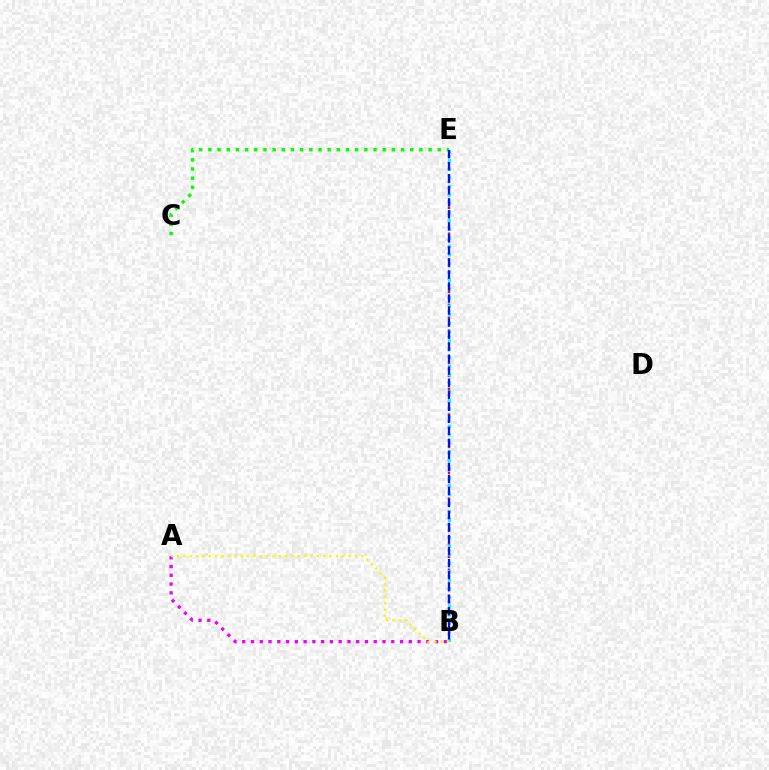{('B', 'E'): [{'color': '#ff0000', 'line_style': 'dotted', 'thickness': 1.76}, {'color': '#00fff6', 'line_style': 'dotted', 'thickness': 2.33}, {'color': '#0010ff', 'line_style': 'dashed', 'thickness': 1.63}], ('A', 'B'): [{'color': '#ee00ff', 'line_style': 'dotted', 'thickness': 2.38}, {'color': '#fcf500', 'line_style': 'dotted', 'thickness': 1.73}], ('C', 'E'): [{'color': '#08ff00', 'line_style': 'dotted', 'thickness': 2.49}]}